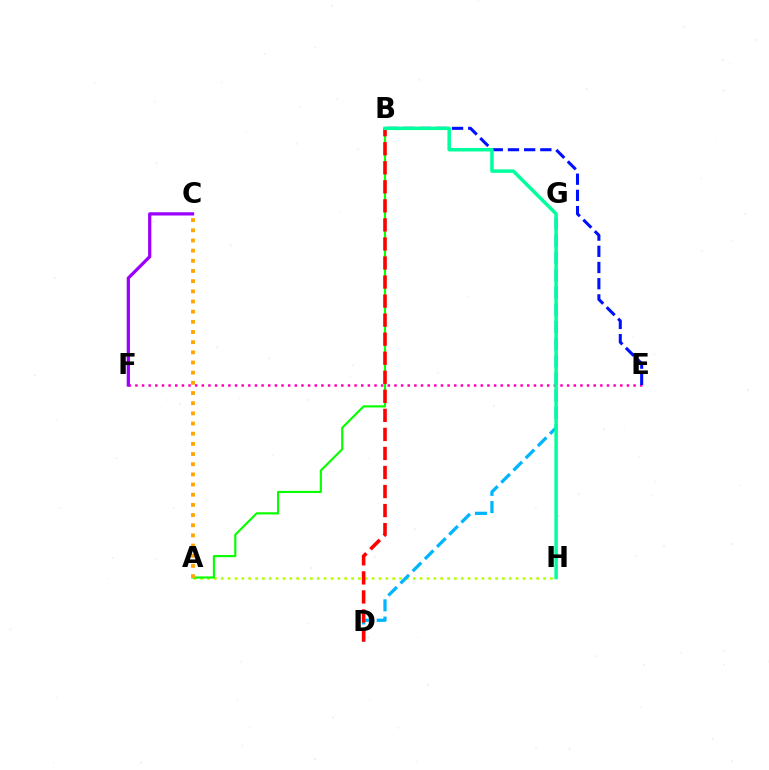{('A', 'H'): [{'color': '#b3ff00', 'line_style': 'dotted', 'thickness': 1.86}], ('E', 'F'): [{'color': '#ff00bd', 'line_style': 'dotted', 'thickness': 1.8}], ('B', 'E'): [{'color': '#0010ff', 'line_style': 'dashed', 'thickness': 2.2}], ('A', 'B'): [{'color': '#08ff00', 'line_style': 'solid', 'thickness': 1.55}], ('D', 'G'): [{'color': '#00b5ff', 'line_style': 'dashed', 'thickness': 2.34}], ('A', 'C'): [{'color': '#ffa500', 'line_style': 'dotted', 'thickness': 2.76}], ('B', 'D'): [{'color': '#ff0000', 'line_style': 'dashed', 'thickness': 2.59}], ('B', 'H'): [{'color': '#00ff9d', 'line_style': 'solid', 'thickness': 2.51}], ('C', 'F'): [{'color': '#9b00ff', 'line_style': 'solid', 'thickness': 2.33}]}